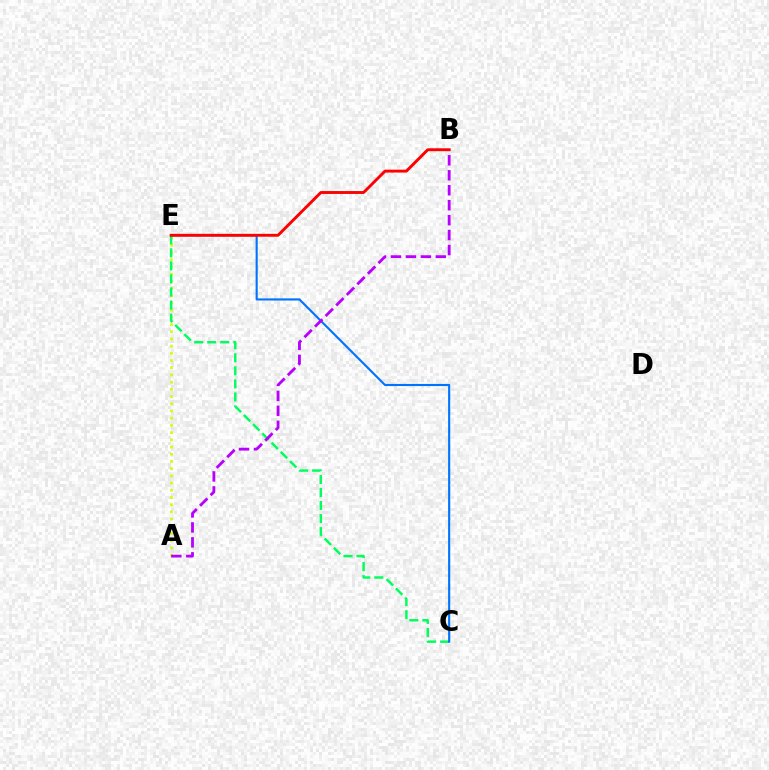{('A', 'E'): [{'color': '#d1ff00', 'line_style': 'dotted', 'thickness': 1.96}], ('C', 'E'): [{'color': '#00ff5c', 'line_style': 'dashed', 'thickness': 1.77}, {'color': '#0074ff', 'line_style': 'solid', 'thickness': 1.53}], ('A', 'B'): [{'color': '#b900ff', 'line_style': 'dashed', 'thickness': 2.03}], ('B', 'E'): [{'color': '#ff0000', 'line_style': 'solid', 'thickness': 2.08}]}